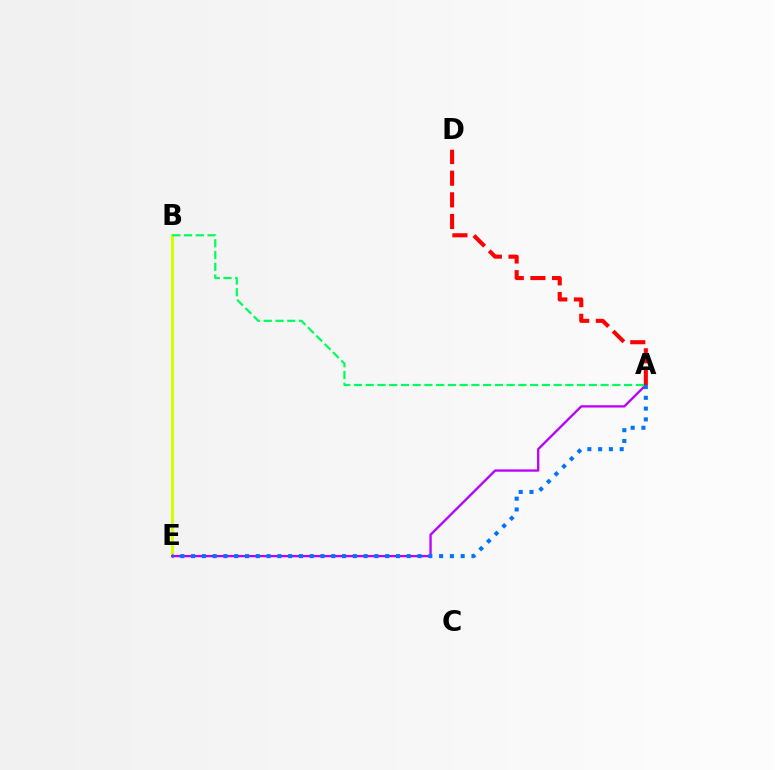{('B', 'E'): [{'color': '#d1ff00', 'line_style': 'solid', 'thickness': 2.17}], ('A', 'E'): [{'color': '#b900ff', 'line_style': 'solid', 'thickness': 1.66}, {'color': '#0074ff', 'line_style': 'dotted', 'thickness': 2.93}], ('A', 'D'): [{'color': '#ff0000', 'line_style': 'dashed', 'thickness': 2.94}], ('A', 'B'): [{'color': '#00ff5c', 'line_style': 'dashed', 'thickness': 1.6}]}